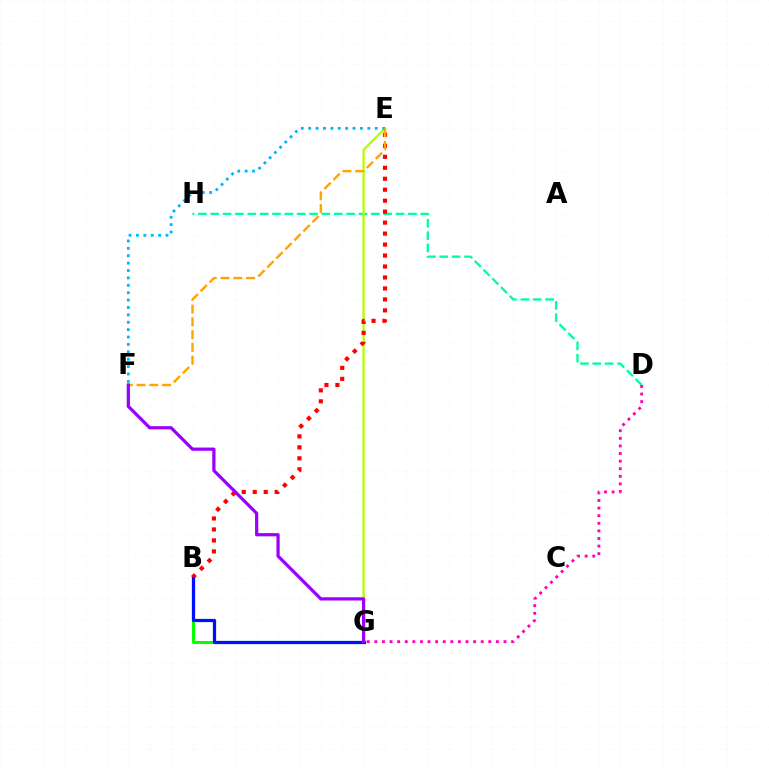{('D', 'H'): [{'color': '#00ff9d', 'line_style': 'dashed', 'thickness': 1.68}], ('E', 'G'): [{'color': '#b3ff00', 'line_style': 'solid', 'thickness': 1.65}], ('B', 'E'): [{'color': '#ff0000', 'line_style': 'dotted', 'thickness': 2.98}], ('E', 'F'): [{'color': '#00b5ff', 'line_style': 'dotted', 'thickness': 2.01}, {'color': '#ffa500', 'line_style': 'dashed', 'thickness': 1.73}], ('B', 'G'): [{'color': '#08ff00', 'line_style': 'solid', 'thickness': 2.17}, {'color': '#0010ff', 'line_style': 'solid', 'thickness': 2.34}], ('F', 'G'): [{'color': '#9b00ff', 'line_style': 'solid', 'thickness': 2.33}], ('D', 'G'): [{'color': '#ff00bd', 'line_style': 'dotted', 'thickness': 2.06}]}